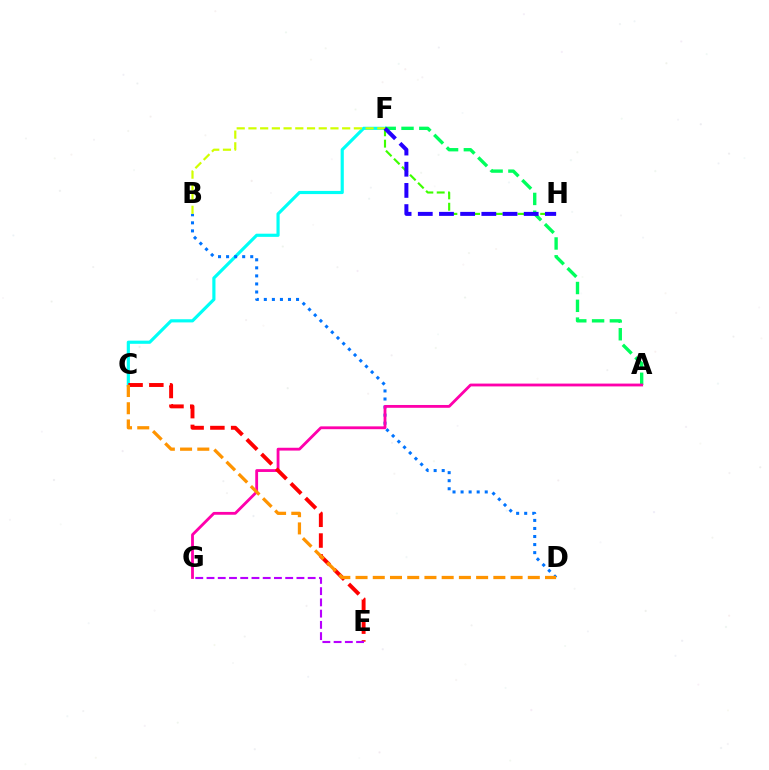{('C', 'F'): [{'color': '#00fff6', 'line_style': 'solid', 'thickness': 2.28}], ('F', 'H'): [{'color': '#3dff00', 'line_style': 'dashed', 'thickness': 1.54}, {'color': '#2500ff', 'line_style': 'dashed', 'thickness': 2.88}], ('A', 'F'): [{'color': '#00ff5c', 'line_style': 'dashed', 'thickness': 2.42}], ('B', 'D'): [{'color': '#0074ff', 'line_style': 'dotted', 'thickness': 2.19}], ('B', 'F'): [{'color': '#d1ff00', 'line_style': 'dashed', 'thickness': 1.59}], ('A', 'G'): [{'color': '#ff00ac', 'line_style': 'solid', 'thickness': 2.03}], ('C', 'E'): [{'color': '#ff0000', 'line_style': 'dashed', 'thickness': 2.82}], ('C', 'D'): [{'color': '#ff9400', 'line_style': 'dashed', 'thickness': 2.34}], ('E', 'G'): [{'color': '#b900ff', 'line_style': 'dashed', 'thickness': 1.53}]}